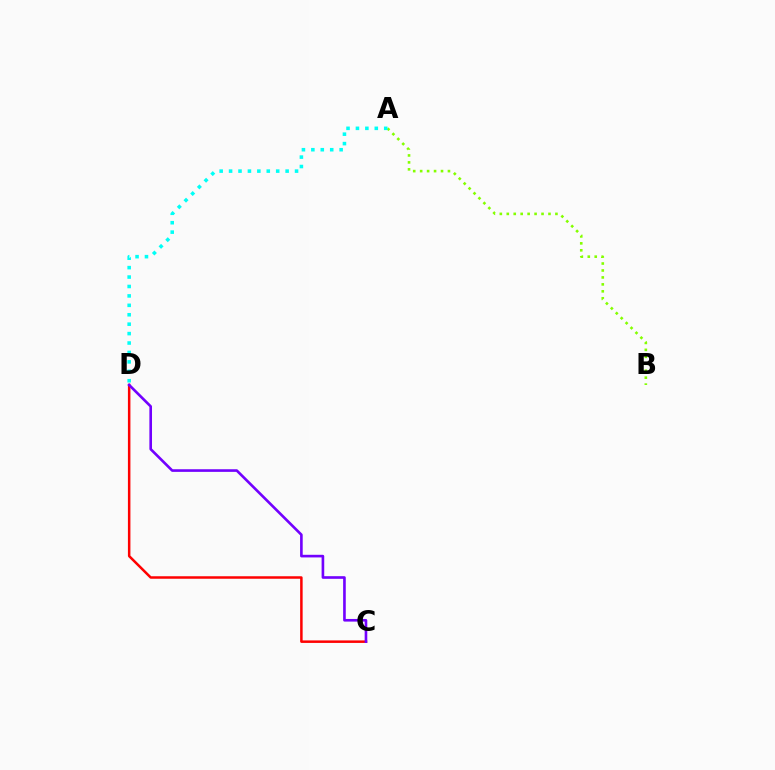{('C', 'D'): [{'color': '#ff0000', 'line_style': 'solid', 'thickness': 1.8}, {'color': '#7200ff', 'line_style': 'solid', 'thickness': 1.89}], ('A', 'B'): [{'color': '#84ff00', 'line_style': 'dotted', 'thickness': 1.89}], ('A', 'D'): [{'color': '#00fff6', 'line_style': 'dotted', 'thickness': 2.56}]}